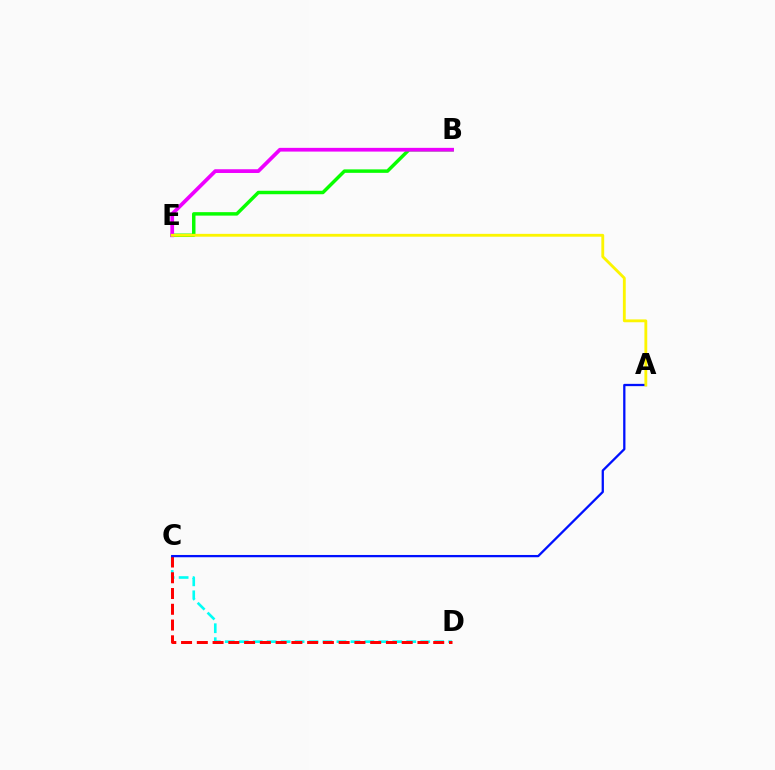{('C', 'D'): [{'color': '#00fff6', 'line_style': 'dashed', 'thickness': 1.9}, {'color': '#ff0000', 'line_style': 'dashed', 'thickness': 2.14}], ('A', 'C'): [{'color': '#0010ff', 'line_style': 'solid', 'thickness': 1.64}], ('B', 'E'): [{'color': '#08ff00', 'line_style': 'solid', 'thickness': 2.49}, {'color': '#ee00ff', 'line_style': 'solid', 'thickness': 2.69}], ('A', 'E'): [{'color': '#fcf500', 'line_style': 'solid', 'thickness': 2.05}]}